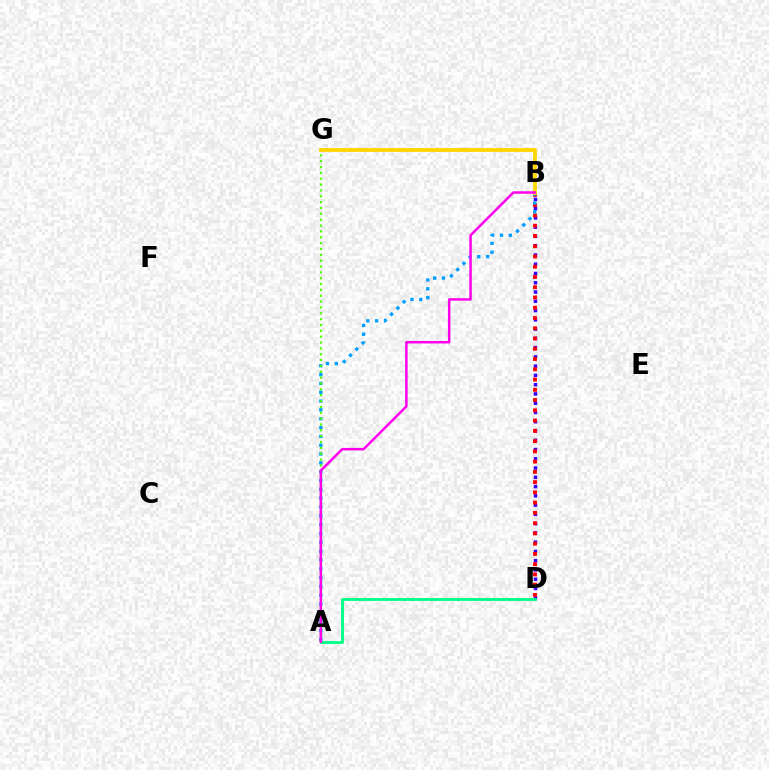{('B', 'D'): [{'color': '#3700ff', 'line_style': 'dotted', 'thickness': 2.52}, {'color': '#ff0000', 'line_style': 'dotted', 'thickness': 2.79}], ('A', 'B'): [{'color': '#009eff', 'line_style': 'dotted', 'thickness': 2.4}, {'color': '#ff00ed', 'line_style': 'solid', 'thickness': 1.8}], ('A', 'G'): [{'color': '#4fff00', 'line_style': 'dotted', 'thickness': 1.59}], ('A', 'D'): [{'color': '#00ff86', 'line_style': 'solid', 'thickness': 2.04}], ('B', 'G'): [{'color': '#ffd500', 'line_style': 'solid', 'thickness': 2.73}]}